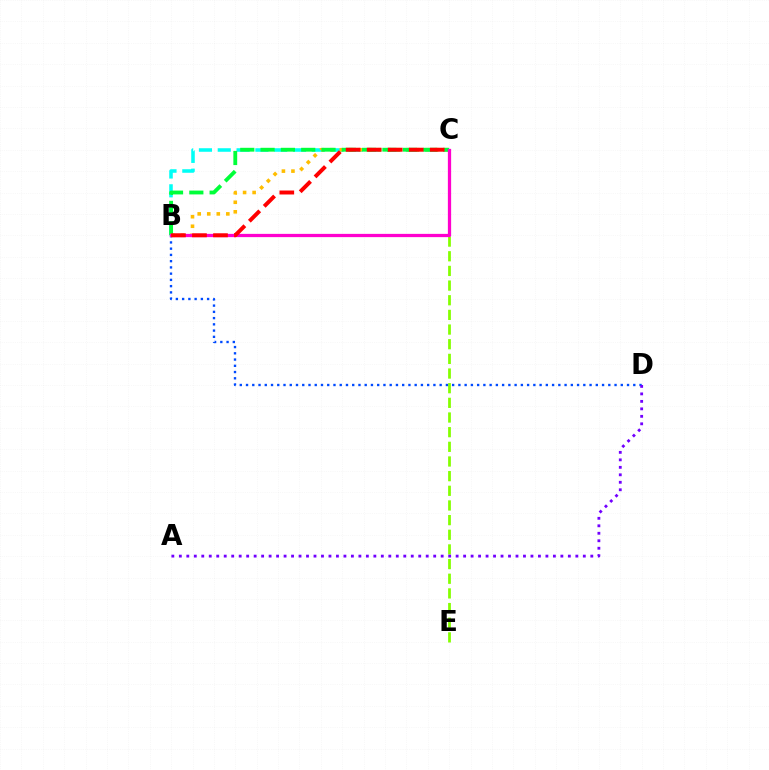{('B', 'C'): [{'color': '#00fff6', 'line_style': 'dashed', 'thickness': 2.56}, {'color': '#ffbd00', 'line_style': 'dotted', 'thickness': 2.59}, {'color': '#00ff39', 'line_style': 'dashed', 'thickness': 2.76}, {'color': '#ff00cf', 'line_style': 'solid', 'thickness': 2.35}, {'color': '#ff0000', 'line_style': 'dashed', 'thickness': 2.85}], ('C', 'E'): [{'color': '#84ff00', 'line_style': 'dashed', 'thickness': 1.99}], ('B', 'D'): [{'color': '#004bff', 'line_style': 'dotted', 'thickness': 1.7}], ('A', 'D'): [{'color': '#7200ff', 'line_style': 'dotted', 'thickness': 2.03}]}